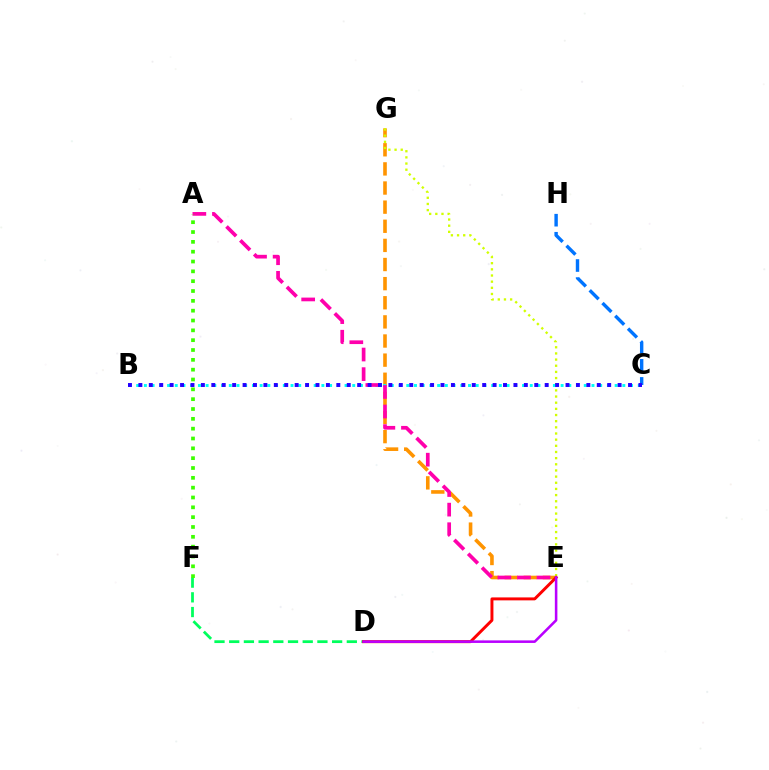{('D', 'F'): [{'color': '#00ff5c', 'line_style': 'dashed', 'thickness': 2.0}], ('E', 'G'): [{'color': '#ff9400', 'line_style': 'dashed', 'thickness': 2.6}, {'color': '#d1ff00', 'line_style': 'dotted', 'thickness': 1.67}], ('B', 'C'): [{'color': '#00fff6', 'line_style': 'dotted', 'thickness': 2.1}, {'color': '#2500ff', 'line_style': 'dotted', 'thickness': 2.83}], ('D', 'E'): [{'color': '#ff0000', 'line_style': 'solid', 'thickness': 2.12}, {'color': '#b900ff', 'line_style': 'solid', 'thickness': 1.84}], ('C', 'H'): [{'color': '#0074ff', 'line_style': 'dashed', 'thickness': 2.45}], ('A', 'E'): [{'color': '#ff00ac', 'line_style': 'dashed', 'thickness': 2.66}], ('A', 'F'): [{'color': '#3dff00', 'line_style': 'dotted', 'thickness': 2.67}]}